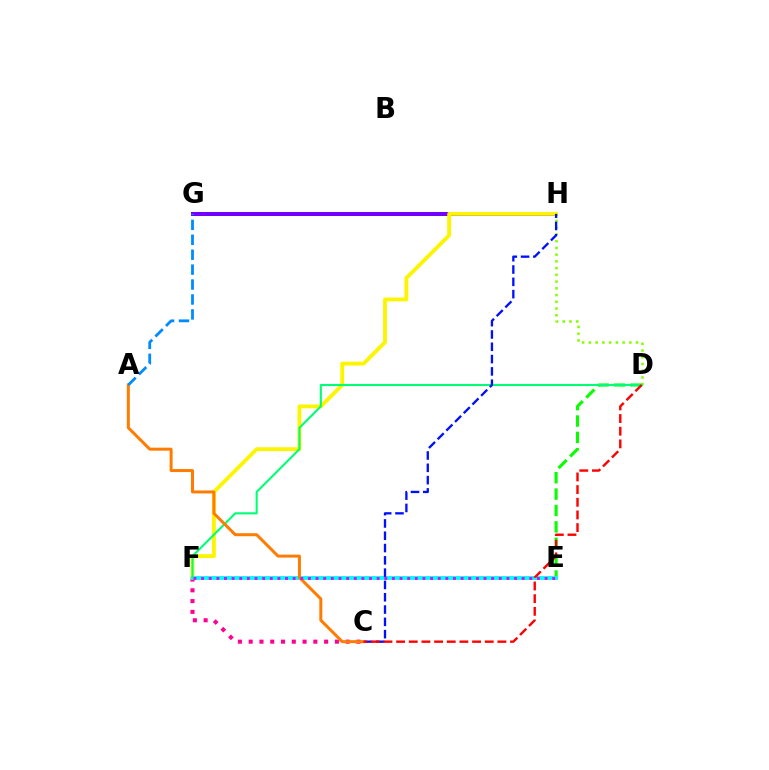{('D', 'E'): [{'color': '#08ff00', 'line_style': 'dashed', 'thickness': 2.23}], ('C', 'F'): [{'color': '#ff0094', 'line_style': 'dotted', 'thickness': 2.93}], ('G', 'H'): [{'color': '#7200ff', 'line_style': 'solid', 'thickness': 2.88}], ('D', 'H'): [{'color': '#84ff00', 'line_style': 'dotted', 'thickness': 1.83}], ('F', 'H'): [{'color': '#fcf500', 'line_style': 'solid', 'thickness': 2.76}], ('E', 'F'): [{'color': '#00fff6', 'line_style': 'solid', 'thickness': 2.81}, {'color': '#ee00ff', 'line_style': 'dotted', 'thickness': 2.07}], ('D', 'F'): [{'color': '#00ff74', 'line_style': 'solid', 'thickness': 1.51}], ('C', 'H'): [{'color': '#0010ff', 'line_style': 'dashed', 'thickness': 1.67}], ('A', 'C'): [{'color': '#ff7c00', 'line_style': 'solid', 'thickness': 2.16}], ('A', 'G'): [{'color': '#008cff', 'line_style': 'dashed', 'thickness': 2.03}], ('C', 'D'): [{'color': '#ff0000', 'line_style': 'dashed', 'thickness': 1.72}]}